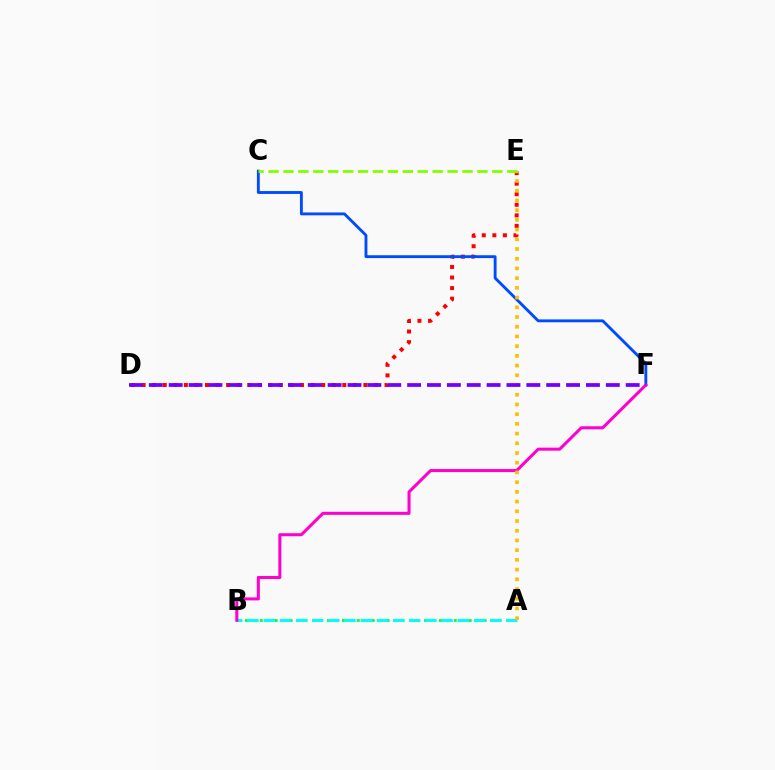{('A', 'B'): [{'color': '#00ff39', 'line_style': 'dotted', 'thickness': 2.03}, {'color': '#00fff6', 'line_style': 'dashed', 'thickness': 2.2}], ('D', 'E'): [{'color': '#ff0000', 'line_style': 'dotted', 'thickness': 2.87}], ('C', 'F'): [{'color': '#004bff', 'line_style': 'solid', 'thickness': 2.06}], ('B', 'F'): [{'color': '#ff00cf', 'line_style': 'solid', 'thickness': 2.19}], ('A', 'E'): [{'color': '#ffbd00', 'line_style': 'dotted', 'thickness': 2.64}], ('D', 'F'): [{'color': '#7200ff', 'line_style': 'dashed', 'thickness': 2.7}], ('C', 'E'): [{'color': '#84ff00', 'line_style': 'dashed', 'thickness': 2.03}]}